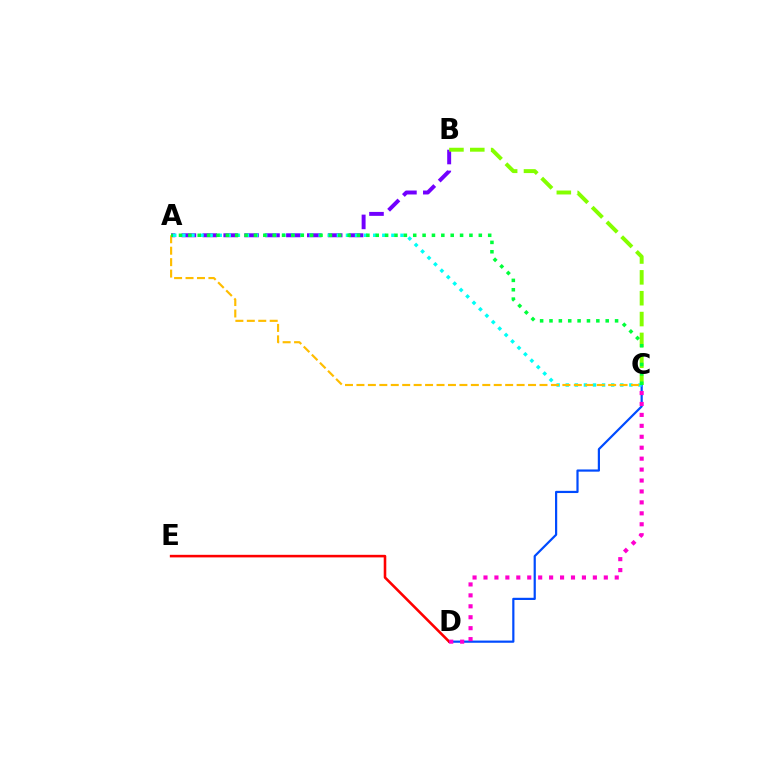{('A', 'B'): [{'color': '#7200ff', 'line_style': 'dashed', 'thickness': 2.84}], ('C', 'D'): [{'color': '#004bff', 'line_style': 'solid', 'thickness': 1.58}, {'color': '#ff00cf', 'line_style': 'dotted', 'thickness': 2.97}], ('A', 'C'): [{'color': '#00fff6', 'line_style': 'dotted', 'thickness': 2.47}, {'color': '#ffbd00', 'line_style': 'dashed', 'thickness': 1.55}, {'color': '#00ff39', 'line_style': 'dotted', 'thickness': 2.55}], ('D', 'E'): [{'color': '#ff0000', 'line_style': 'solid', 'thickness': 1.86}], ('B', 'C'): [{'color': '#84ff00', 'line_style': 'dashed', 'thickness': 2.83}]}